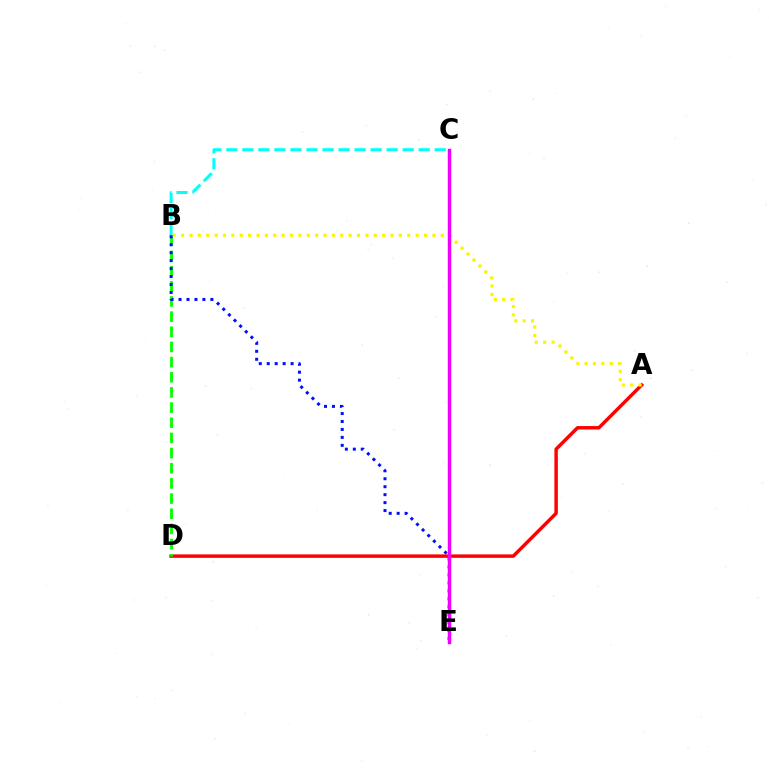{('A', 'D'): [{'color': '#ff0000', 'line_style': 'solid', 'thickness': 2.48}], ('B', 'C'): [{'color': '#00fff6', 'line_style': 'dashed', 'thickness': 2.18}], ('B', 'D'): [{'color': '#08ff00', 'line_style': 'dashed', 'thickness': 2.06}], ('A', 'B'): [{'color': '#fcf500', 'line_style': 'dotted', 'thickness': 2.28}], ('B', 'E'): [{'color': '#0010ff', 'line_style': 'dotted', 'thickness': 2.16}], ('C', 'E'): [{'color': '#ee00ff', 'line_style': 'solid', 'thickness': 2.48}]}